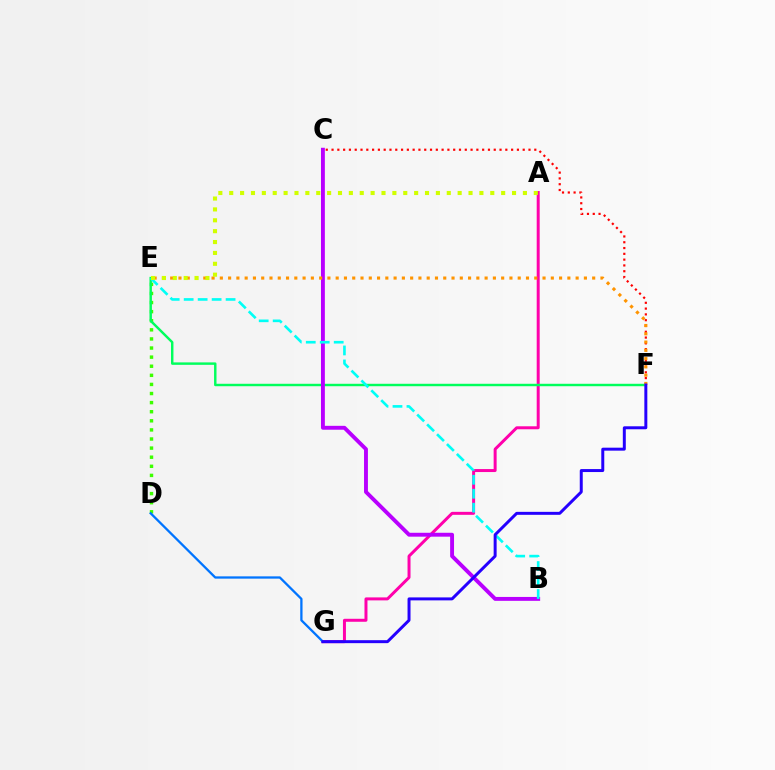{('A', 'G'): [{'color': '#ff00ac', 'line_style': 'solid', 'thickness': 2.15}], ('C', 'F'): [{'color': '#ff0000', 'line_style': 'dotted', 'thickness': 1.57}], ('D', 'E'): [{'color': '#3dff00', 'line_style': 'dotted', 'thickness': 2.47}], ('E', 'F'): [{'color': '#00ff5c', 'line_style': 'solid', 'thickness': 1.76}, {'color': '#ff9400', 'line_style': 'dotted', 'thickness': 2.25}], ('D', 'G'): [{'color': '#0074ff', 'line_style': 'solid', 'thickness': 1.65}], ('B', 'C'): [{'color': '#b900ff', 'line_style': 'solid', 'thickness': 2.8}], ('B', 'E'): [{'color': '#00fff6', 'line_style': 'dashed', 'thickness': 1.9}], ('A', 'E'): [{'color': '#d1ff00', 'line_style': 'dotted', 'thickness': 2.96}], ('F', 'G'): [{'color': '#2500ff', 'line_style': 'solid', 'thickness': 2.14}]}